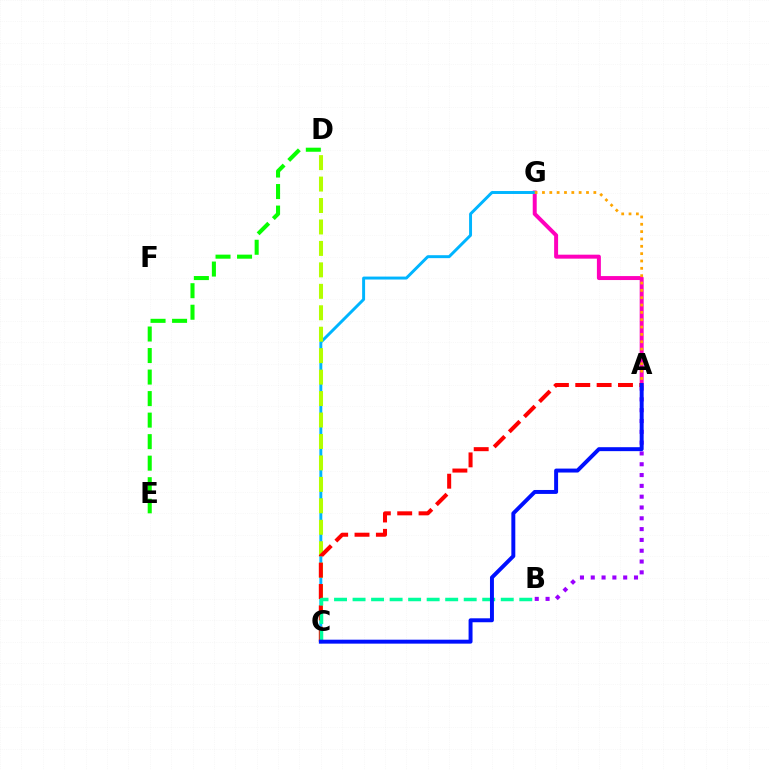{('A', 'G'): [{'color': '#ff00bd', 'line_style': 'solid', 'thickness': 2.86}, {'color': '#ffa500', 'line_style': 'dotted', 'thickness': 1.99}], ('C', 'G'): [{'color': '#00b5ff', 'line_style': 'solid', 'thickness': 2.12}], ('C', 'D'): [{'color': '#b3ff00', 'line_style': 'dashed', 'thickness': 2.91}], ('A', 'B'): [{'color': '#9b00ff', 'line_style': 'dotted', 'thickness': 2.94}], ('A', 'C'): [{'color': '#ff0000', 'line_style': 'dashed', 'thickness': 2.9}, {'color': '#0010ff', 'line_style': 'solid', 'thickness': 2.84}], ('B', 'C'): [{'color': '#00ff9d', 'line_style': 'dashed', 'thickness': 2.52}], ('D', 'E'): [{'color': '#08ff00', 'line_style': 'dashed', 'thickness': 2.92}]}